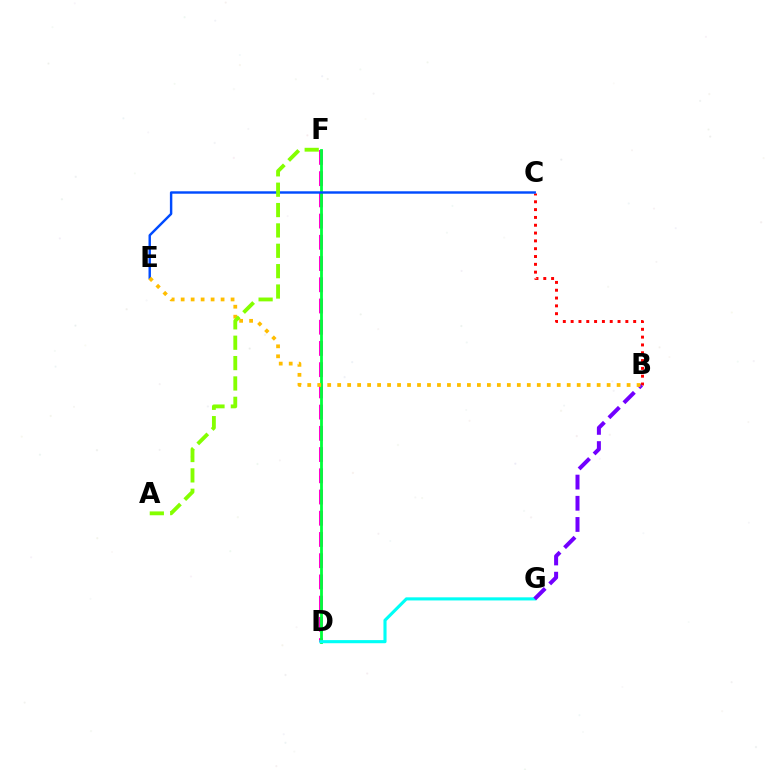{('D', 'F'): [{'color': '#ff00cf', 'line_style': 'dashed', 'thickness': 2.88}, {'color': '#00ff39', 'line_style': 'solid', 'thickness': 2.02}], ('B', 'C'): [{'color': '#ff0000', 'line_style': 'dotted', 'thickness': 2.12}], ('C', 'E'): [{'color': '#004bff', 'line_style': 'solid', 'thickness': 1.75}], ('D', 'G'): [{'color': '#00fff6', 'line_style': 'solid', 'thickness': 2.24}], ('B', 'G'): [{'color': '#7200ff', 'line_style': 'dashed', 'thickness': 2.88}], ('B', 'E'): [{'color': '#ffbd00', 'line_style': 'dotted', 'thickness': 2.71}], ('A', 'F'): [{'color': '#84ff00', 'line_style': 'dashed', 'thickness': 2.77}]}